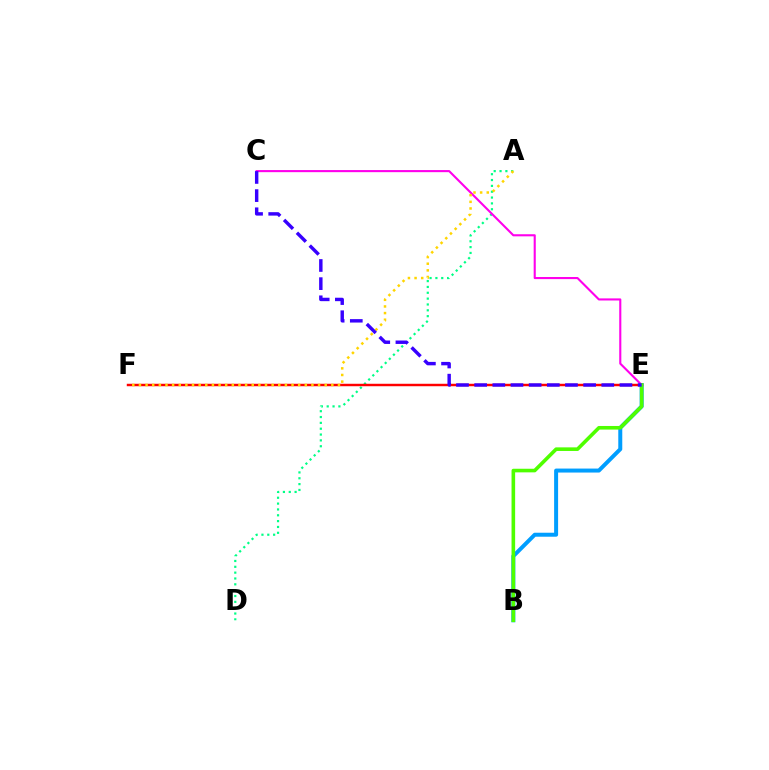{('A', 'D'): [{'color': '#00ff86', 'line_style': 'dotted', 'thickness': 1.59}], ('B', 'E'): [{'color': '#009eff', 'line_style': 'solid', 'thickness': 2.87}, {'color': '#4fff00', 'line_style': 'solid', 'thickness': 2.6}], ('E', 'F'): [{'color': '#ff0000', 'line_style': 'solid', 'thickness': 1.77}], ('C', 'E'): [{'color': '#ff00ed', 'line_style': 'solid', 'thickness': 1.52}, {'color': '#3700ff', 'line_style': 'dashed', 'thickness': 2.47}], ('A', 'F'): [{'color': '#ffd500', 'line_style': 'dotted', 'thickness': 1.8}]}